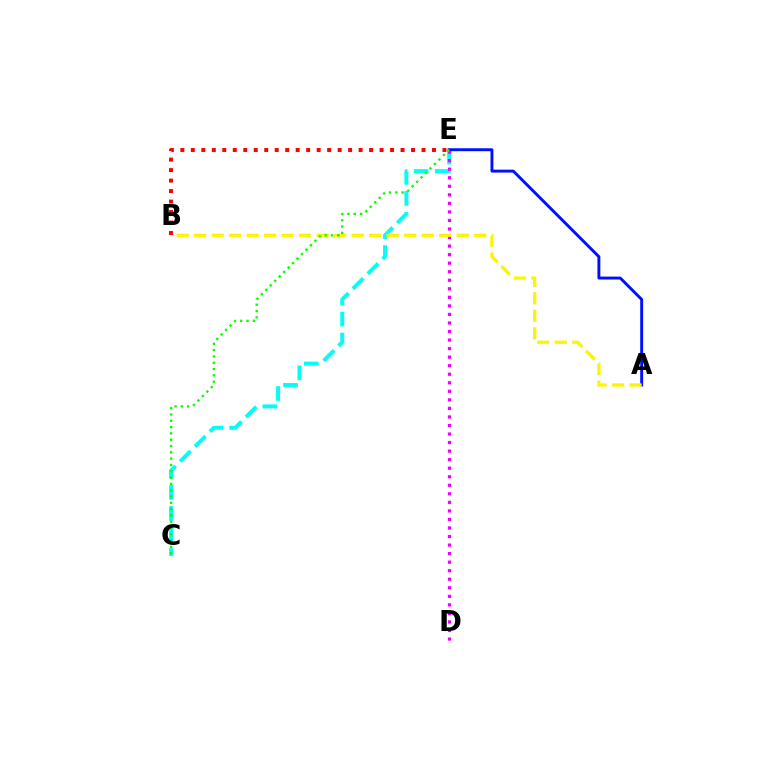{('C', 'E'): [{'color': '#00fff6', 'line_style': 'dashed', 'thickness': 2.86}, {'color': '#08ff00', 'line_style': 'dotted', 'thickness': 1.71}], ('B', 'E'): [{'color': '#ff0000', 'line_style': 'dotted', 'thickness': 2.85}], ('D', 'E'): [{'color': '#ee00ff', 'line_style': 'dotted', 'thickness': 2.32}], ('A', 'E'): [{'color': '#0010ff', 'line_style': 'solid', 'thickness': 2.1}], ('A', 'B'): [{'color': '#fcf500', 'line_style': 'dashed', 'thickness': 2.38}]}